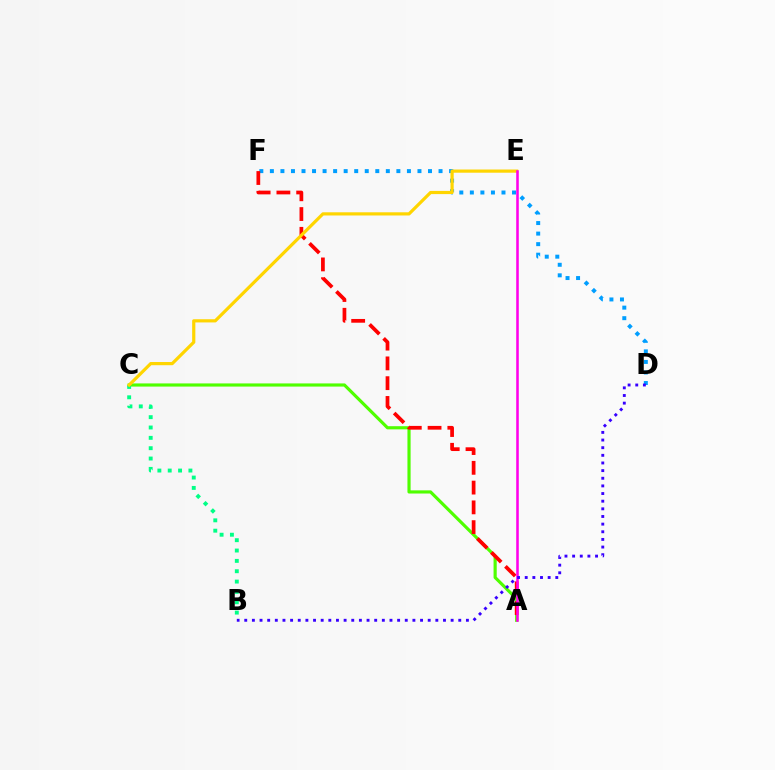{('D', 'F'): [{'color': '#009eff', 'line_style': 'dotted', 'thickness': 2.86}], ('A', 'C'): [{'color': '#4fff00', 'line_style': 'solid', 'thickness': 2.28}], ('A', 'F'): [{'color': '#ff0000', 'line_style': 'dashed', 'thickness': 2.69}], ('B', 'C'): [{'color': '#00ff86', 'line_style': 'dotted', 'thickness': 2.81}], ('C', 'E'): [{'color': '#ffd500', 'line_style': 'solid', 'thickness': 2.3}], ('A', 'E'): [{'color': '#ff00ed', 'line_style': 'solid', 'thickness': 1.84}], ('B', 'D'): [{'color': '#3700ff', 'line_style': 'dotted', 'thickness': 2.08}]}